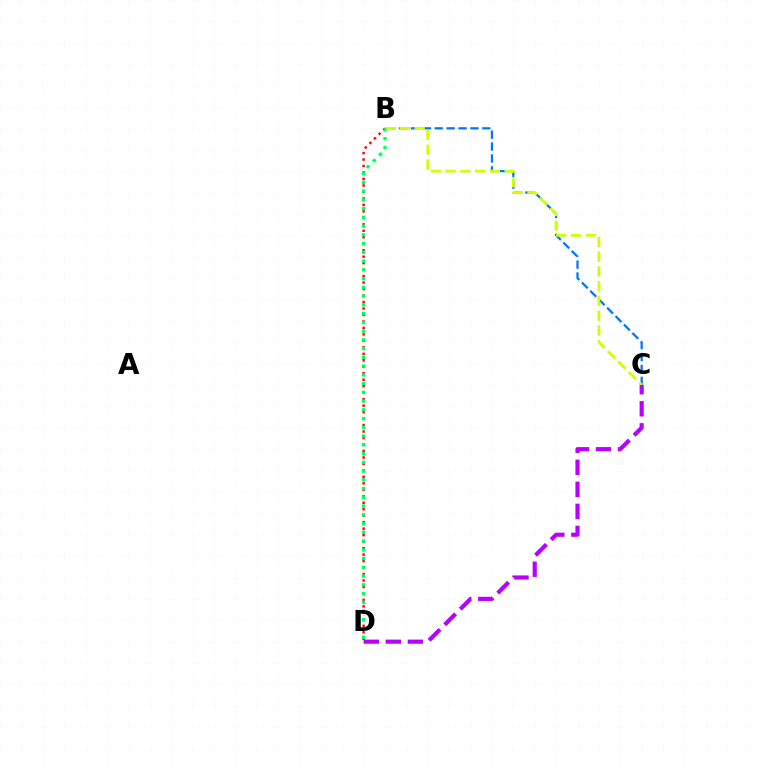{('B', 'C'): [{'color': '#0074ff', 'line_style': 'dashed', 'thickness': 1.62}, {'color': '#d1ff00', 'line_style': 'dashed', 'thickness': 2.0}], ('B', 'D'): [{'color': '#ff0000', 'line_style': 'dotted', 'thickness': 1.76}, {'color': '#00ff5c', 'line_style': 'dotted', 'thickness': 2.38}], ('C', 'D'): [{'color': '#b900ff', 'line_style': 'dashed', 'thickness': 2.99}]}